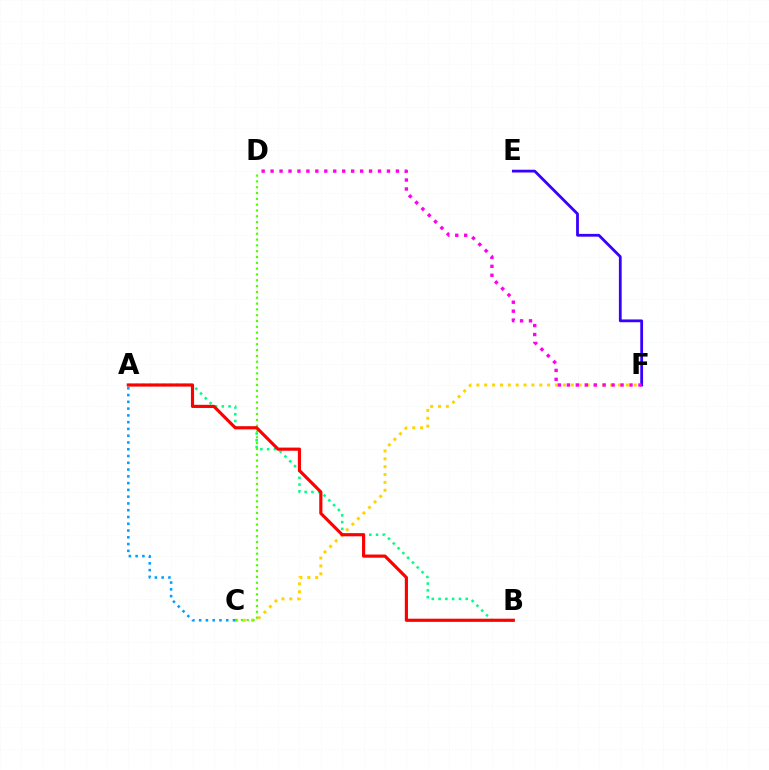{('A', 'B'): [{'color': '#00ff86', 'line_style': 'dotted', 'thickness': 1.84}, {'color': '#ff0000', 'line_style': 'solid', 'thickness': 2.27}], ('C', 'F'): [{'color': '#ffd500', 'line_style': 'dotted', 'thickness': 2.14}], ('E', 'F'): [{'color': '#3700ff', 'line_style': 'solid', 'thickness': 2.01}], ('D', 'F'): [{'color': '#ff00ed', 'line_style': 'dotted', 'thickness': 2.43}], ('C', 'D'): [{'color': '#4fff00', 'line_style': 'dotted', 'thickness': 1.58}], ('A', 'C'): [{'color': '#009eff', 'line_style': 'dotted', 'thickness': 1.84}]}